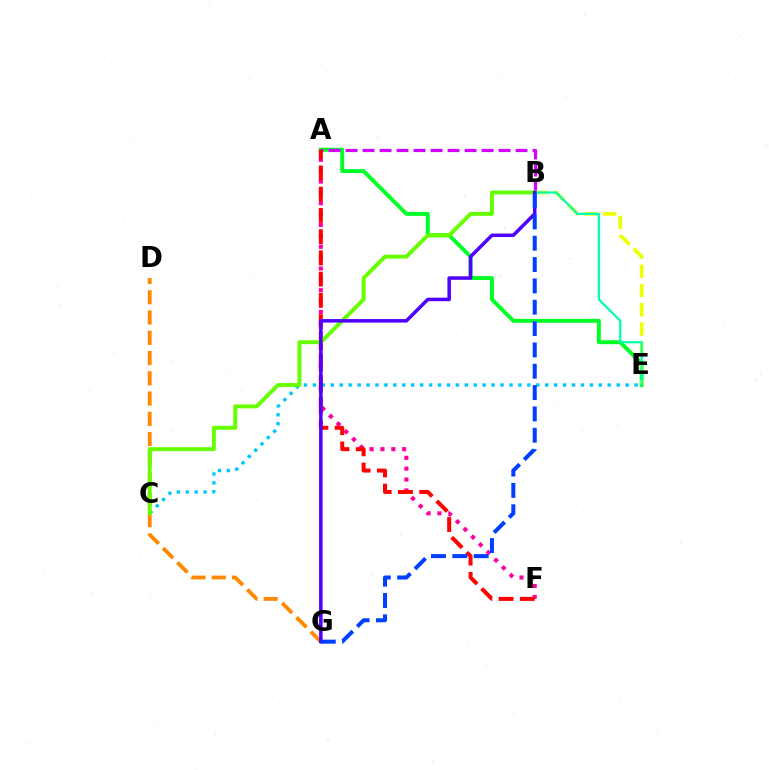{('A', 'E'): [{'color': '#00ff27', 'line_style': 'solid', 'thickness': 2.84}], ('A', 'B'): [{'color': '#d600ff', 'line_style': 'dashed', 'thickness': 2.31}], ('B', 'E'): [{'color': '#eeff00', 'line_style': 'dashed', 'thickness': 2.61}, {'color': '#00ffaf', 'line_style': 'solid', 'thickness': 1.62}], ('A', 'F'): [{'color': '#ff00a0', 'line_style': 'dotted', 'thickness': 2.95}, {'color': '#ff0000', 'line_style': 'dashed', 'thickness': 2.89}], ('C', 'E'): [{'color': '#00c7ff', 'line_style': 'dotted', 'thickness': 2.43}], ('D', 'G'): [{'color': '#ff8800', 'line_style': 'dashed', 'thickness': 2.75}], ('B', 'C'): [{'color': '#66ff00', 'line_style': 'solid', 'thickness': 2.83}], ('B', 'G'): [{'color': '#4f00ff', 'line_style': 'solid', 'thickness': 2.53}, {'color': '#003fff', 'line_style': 'dashed', 'thickness': 2.9}]}